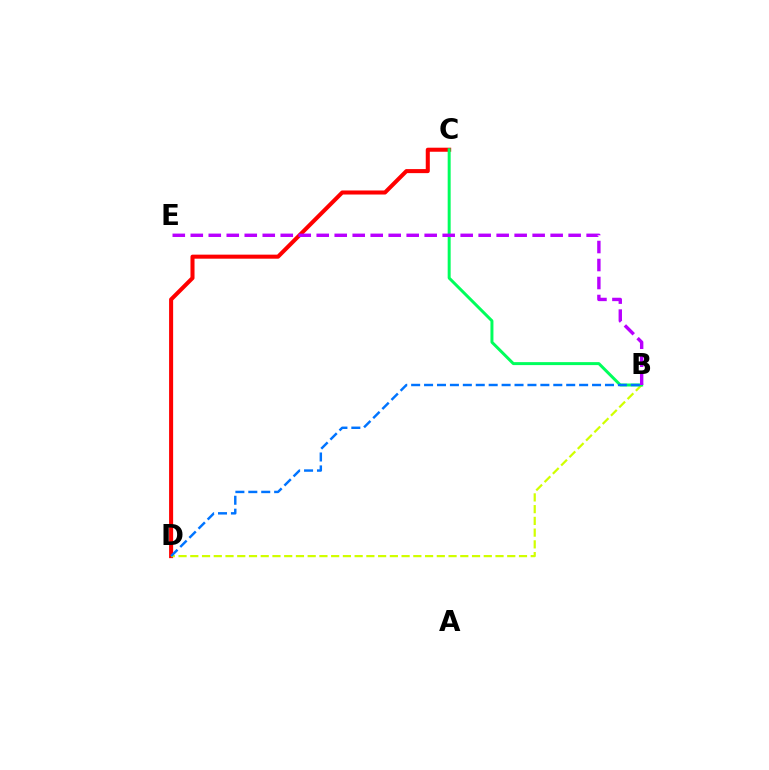{('C', 'D'): [{'color': '#ff0000', 'line_style': 'solid', 'thickness': 2.91}], ('B', 'D'): [{'color': '#d1ff00', 'line_style': 'dashed', 'thickness': 1.59}, {'color': '#0074ff', 'line_style': 'dashed', 'thickness': 1.76}], ('B', 'C'): [{'color': '#00ff5c', 'line_style': 'solid', 'thickness': 2.14}], ('B', 'E'): [{'color': '#b900ff', 'line_style': 'dashed', 'thickness': 2.44}]}